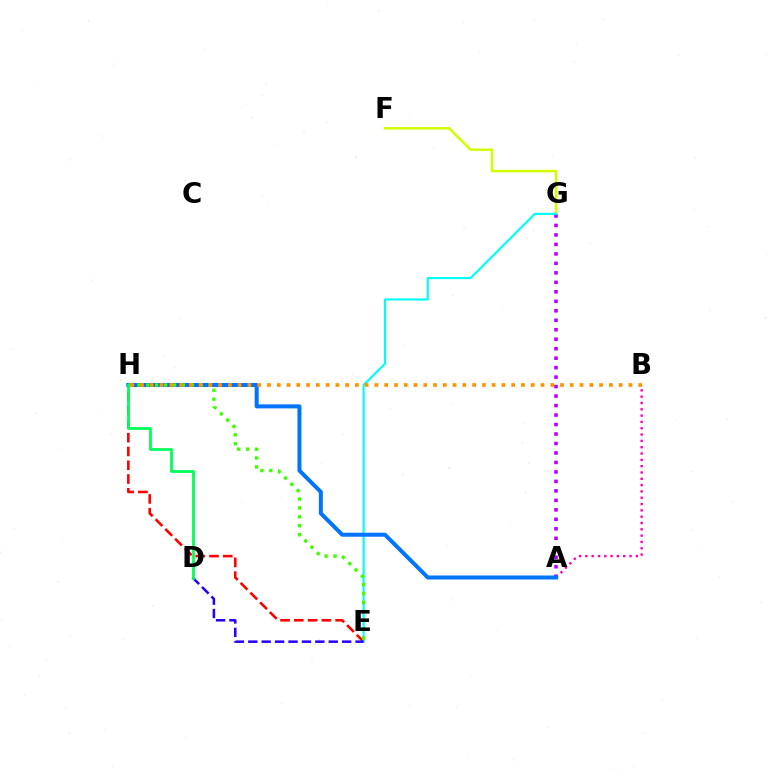{('F', 'G'): [{'color': '#d1ff00', 'line_style': 'solid', 'thickness': 1.83}], ('A', 'G'): [{'color': '#b900ff', 'line_style': 'dotted', 'thickness': 2.58}], ('E', 'H'): [{'color': '#ff0000', 'line_style': 'dashed', 'thickness': 1.87}, {'color': '#3dff00', 'line_style': 'dotted', 'thickness': 2.42}], ('E', 'G'): [{'color': '#00fff6', 'line_style': 'solid', 'thickness': 1.55}], ('D', 'E'): [{'color': '#2500ff', 'line_style': 'dashed', 'thickness': 1.82}], ('A', 'B'): [{'color': '#ff00ac', 'line_style': 'dotted', 'thickness': 1.72}], ('A', 'H'): [{'color': '#0074ff', 'line_style': 'solid', 'thickness': 2.89}], ('B', 'H'): [{'color': '#ff9400', 'line_style': 'dotted', 'thickness': 2.65}], ('D', 'H'): [{'color': '#00ff5c', 'line_style': 'solid', 'thickness': 2.0}]}